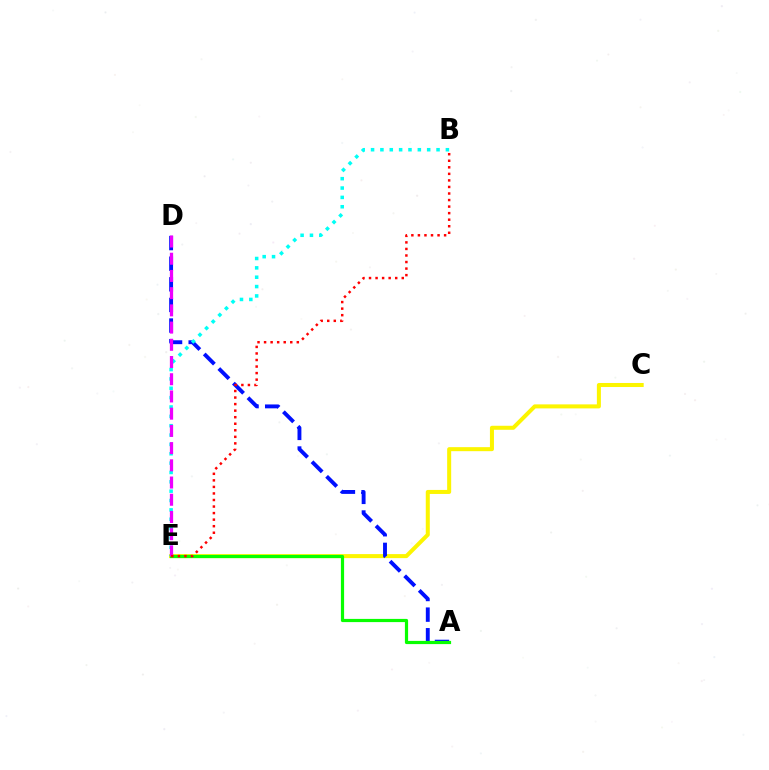{('C', 'E'): [{'color': '#fcf500', 'line_style': 'solid', 'thickness': 2.89}], ('A', 'D'): [{'color': '#0010ff', 'line_style': 'dashed', 'thickness': 2.8}], ('B', 'E'): [{'color': '#00fff6', 'line_style': 'dotted', 'thickness': 2.54}, {'color': '#ff0000', 'line_style': 'dotted', 'thickness': 1.78}], ('A', 'E'): [{'color': '#08ff00', 'line_style': 'solid', 'thickness': 2.3}], ('D', 'E'): [{'color': '#ee00ff', 'line_style': 'dashed', 'thickness': 2.34}]}